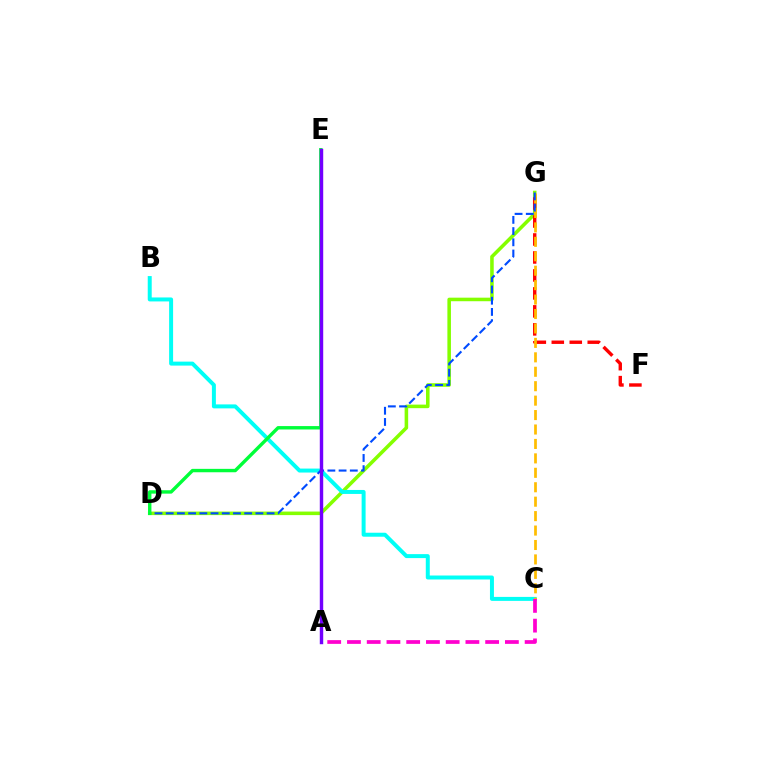{('D', 'G'): [{'color': '#84ff00', 'line_style': 'solid', 'thickness': 2.56}, {'color': '#004bff', 'line_style': 'dashed', 'thickness': 1.52}], ('F', 'G'): [{'color': '#ff0000', 'line_style': 'dashed', 'thickness': 2.44}], ('B', 'C'): [{'color': '#00fff6', 'line_style': 'solid', 'thickness': 2.86}], ('C', 'G'): [{'color': '#ffbd00', 'line_style': 'dashed', 'thickness': 1.96}], ('A', 'C'): [{'color': '#ff00cf', 'line_style': 'dashed', 'thickness': 2.68}], ('D', 'E'): [{'color': '#00ff39', 'line_style': 'solid', 'thickness': 2.45}], ('A', 'E'): [{'color': '#7200ff', 'line_style': 'solid', 'thickness': 2.47}]}